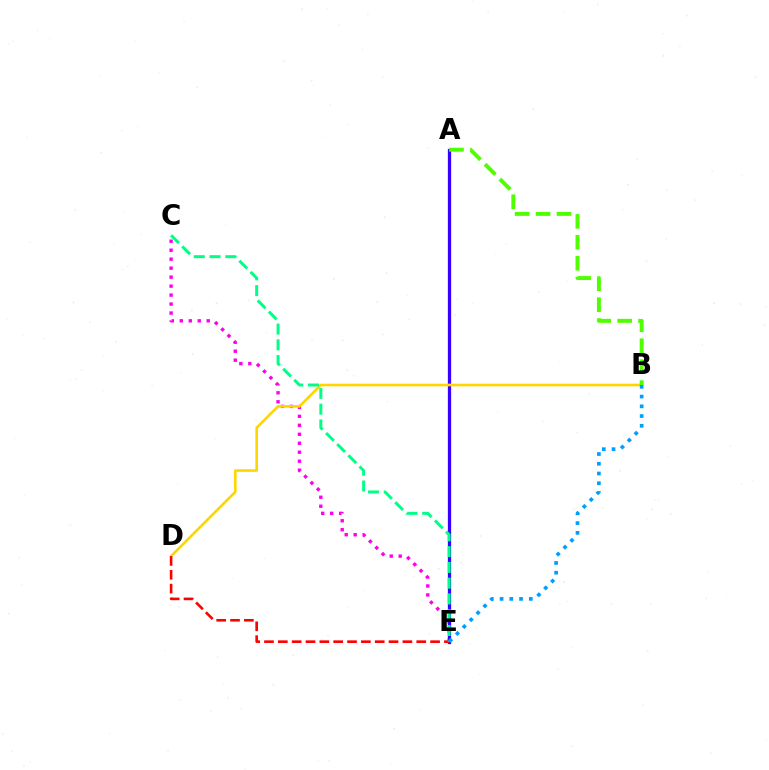{('C', 'E'): [{'color': '#ff00ed', 'line_style': 'dotted', 'thickness': 2.44}, {'color': '#00ff86', 'line_style': 'dashed', 'thickness': 2.14}], ('A', 'E'): [{'color': '#3700ff', 'line_style': 'solid', 'thickness': 2.35}], ('B', 'D'): [{'color': '#ffd500', 'line_style': 'solid', 'thickness': 1.89}], ('D', 'E'): [{'color': '#ff0000', 'line_style': 'dashed', 'thickness': 1.88}], ('A', 'B'): [{'color': '#4fff00', 'line_style': 'dashed', 'thickness': 2.85}], ('B', 'E'): [{'color': '#009eff', 'line_style': 'dotted', 'thickness': 2.65}]}